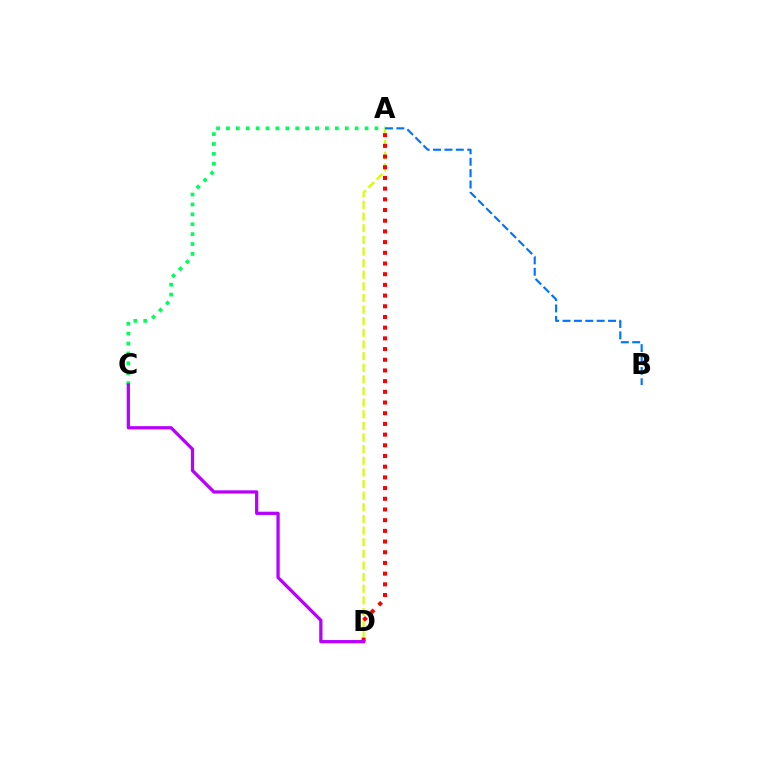{('A', 'C'): [{'color': '#00ff5c', 'line_style': 'dotted', 'thickness': 2.69}], ('A', 'D'): [{'color': '#d1ff00', 'line_style': 'dashed', 'thickness': 1.58}, {'color': '#ff0000', 'line_style': 'dotted', 'thickness': 2.91}], ('C', 'D'): [{'color': '#b900ff', 'line_style': 'solid', 'thickness': 2.35}], ('A', 'B'): [{'color': '#0074ff', 'line_style': 'dashed', 'thickness': 1.55}]}